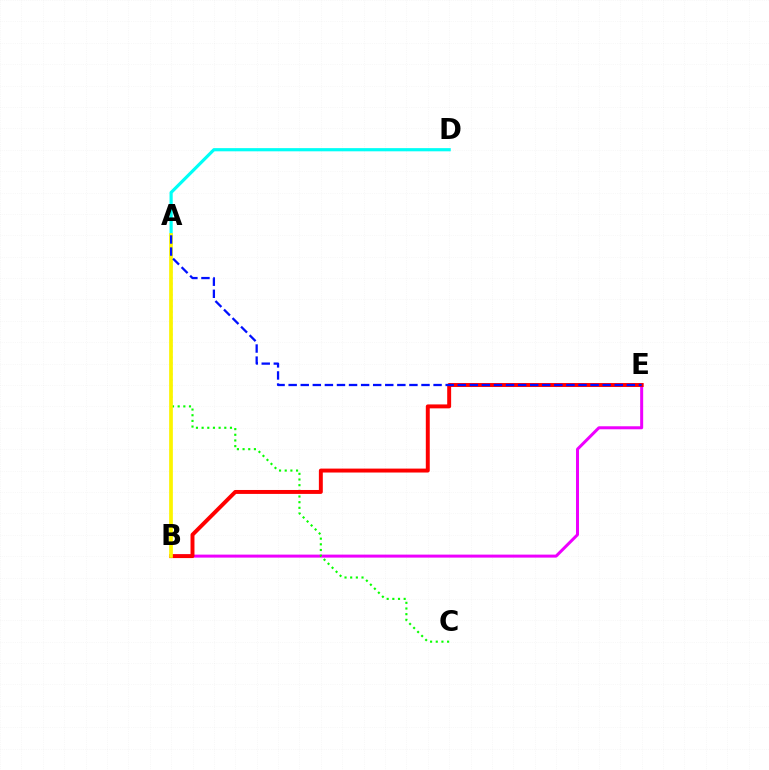{('B', 'E'): [{'color': '#ee00ff', 'line_style': 'solid', 'thickness': 2.16}, {'color': '#ff0000', 'line_style': 'solid', 'thickness': 2.83}], ('A', 'C'): [{'color': '#08ff00', 'line_style': 'dotted', 'thickness': 1.54}], ('A', 'D'): [{'color': '#00fff6', 'line_style': 'solid', 'thickness': 2.29}], ('A', 'B'): [{'color': '#fcf500', 'line_style': 'solid', 'thickness': 2.67}], ('A', 'E'): [{'color': '#0010ff', 'line_style': 'dashed', 'thickness': 1.64}]}